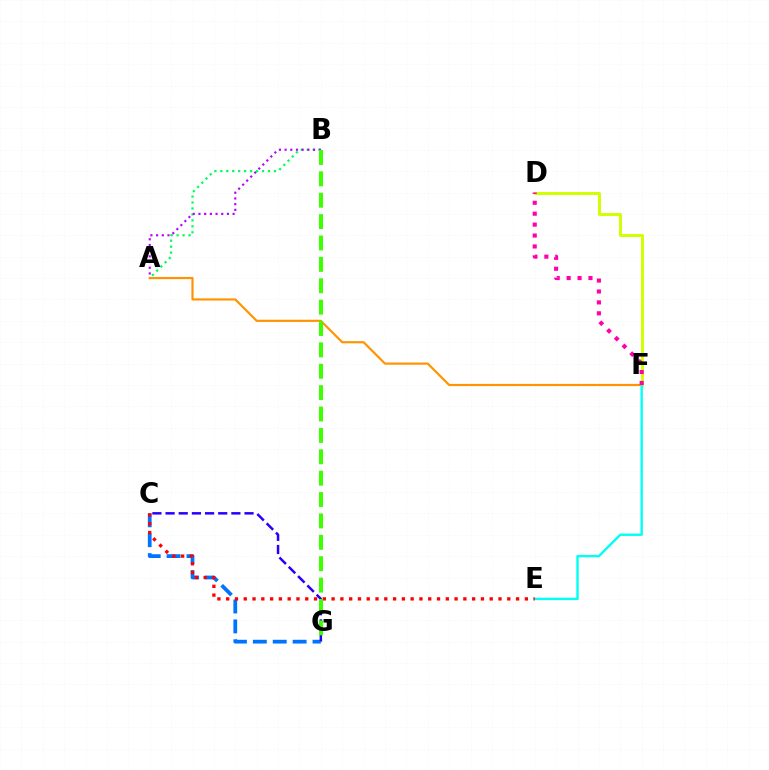{('A', 'F'): [{'color': '#ff9400', 'line_style': 'solid', 'thickness': 1.57}], ('C', 'G'): [{'color': '#0074ff', 'line_style': 'dashed', 'thickness': 2.7}, {'color': '#2500ff', 'line_style': 'dashed', 'thickness': 1.79}], ('A', 'B'): [{'color': '#00ff5c', 'line_style': 'dotted', 'thickness': 1.62}, {'color': '#b900ff', 'line_style': 'dotted', 'thickness': 1.55}], ('D', 'F'): [{'color': '#d1ff00', 'line_style': 'solid', 'thickness': 2.14}, {'color': '#ff00ac', 'line_style': 'dotted', 'thickness': 2.97}], ('E', 'F'): [{'color': '#00fff6', 'line_style': 'solid', 'thickness': 1.71}], ('C', 'E'): [{'color': '#ff0000', 'line_style': 'dotted', 'thickness': 2.39}], ('B', 'G'): [{'color': '#3dff00', 'line_style': 'dashed', 'thickness': 2.9}]}